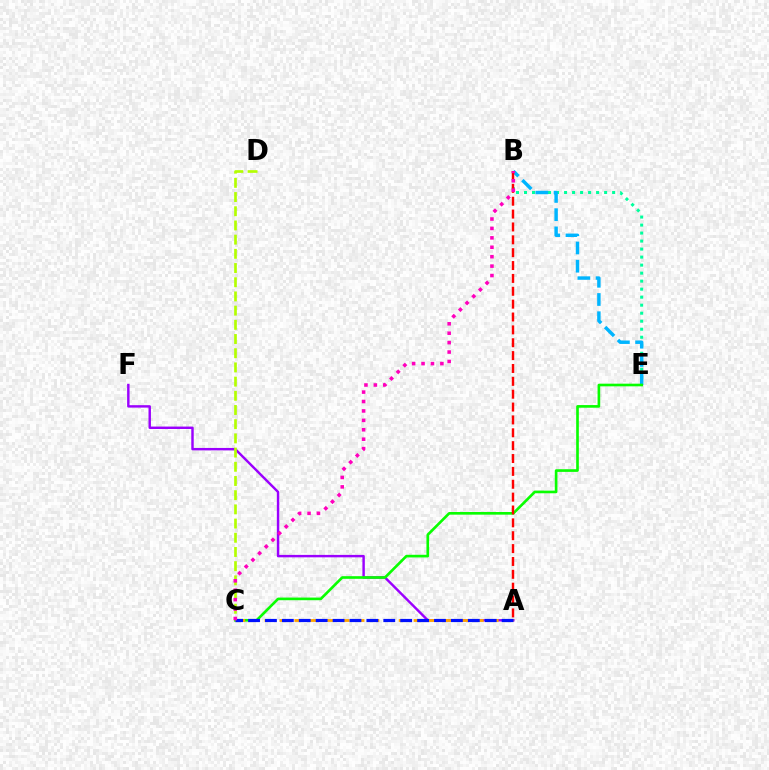{('A', 'F'): [{'color': '#9b00ff', 'line_style': 'solid', 'thickness': 1.75}], ('B', 'E'): [{'color': '#00ff9d', 'line_style': 'dotted', 'thickness': 2.18}, {'color': '#00b5ff', 'line_style': 'dashed', 'thickness': 2.48}], ('C', 'E'): [{'color': '#08ff00', 'line_style': 'solid', 'thickness': 1.91}], ('A', 'C'): [{'color': '#ffa500', 'line_style': 'dashed', 'thickness': 2.03}, {'color': '#0010ff', 'line_style': 'dashed', 'thickness': 2.3}], ('A', 'B'): [{'color': '#ff0000', 'line_style': 'dashed', 'thickness': 1.75}], ('C', 'D'): [{'color': '#b3ff00', 'line_style': 'dashed', 'thickness': 1.93}], ('B', 'C'): [{'color': '#ff00bd', 'line_style': 'dotted', 'thickness': 2.56}]}